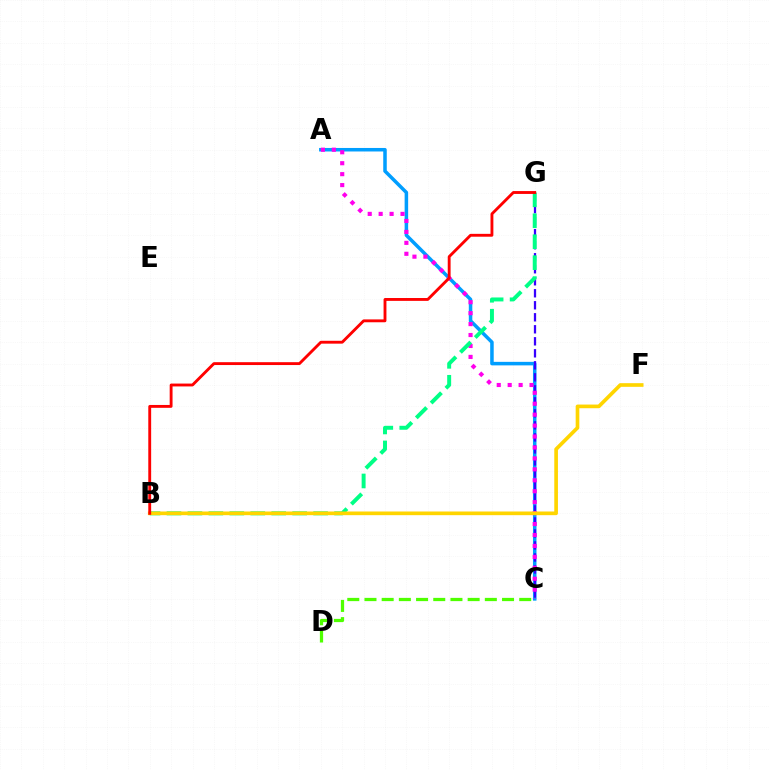{('A', 'C'): [{'color': '#009eff', 'line_style': 'solid', 'thickness': 2.53}, {'color': '#ff00ed', 'line_style': 'dotted', 'thickness': 2.97}], ('C', 'G'): [{'color': '#3700ff', 'line_style': 'dashed', 'thickness': 1.63}], ('C', 'D'): [{'color': '#4fff00', 'line_style': 'dashed', 'thickness': 2.34}], ('B', 'G'): [{'color': '#00ff86', 'line_style': 'dashed', 'thickness': 2.85}, {'color': '#ff0000', 'line_style': 'solid', 'thickness': 2.06}], ('B', 'F'): [{'color': '#ffd500', 'line_style': 'solid', 'thickness': 2.64}]}